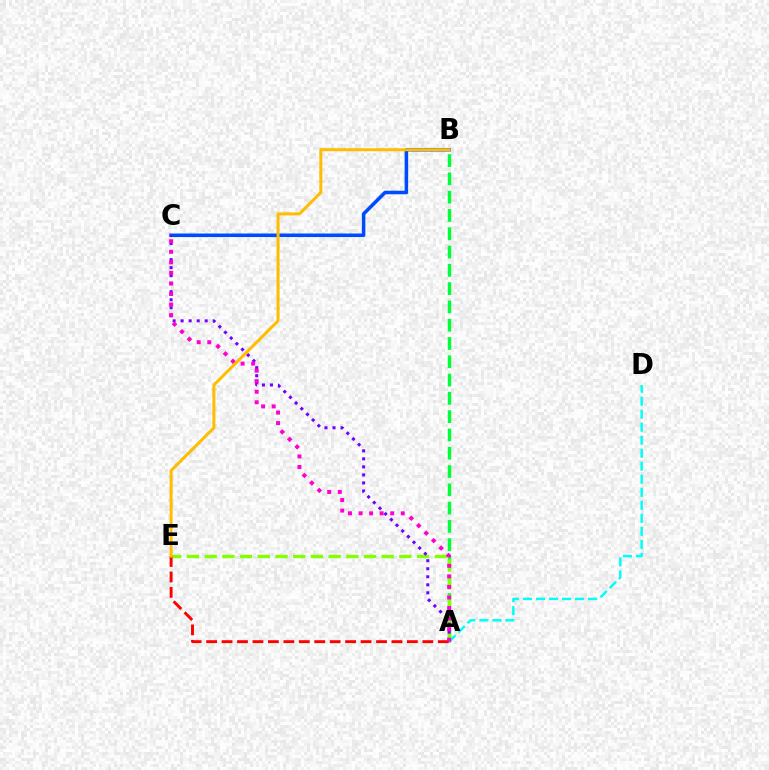{('A', 'B'): [{'color': '#00ff39', 'line_style': 'dashed', 'thickness': 2.48}], ('A', 'E'): [{'color': '#84ff00', 'line_style': 'dashed', 'thickness': 2.4}, {'color': '#ff0000', 'line_style': 'dashed', 'thickness': 2.1}], ('B', 'C'): [{'color': '#004bff', 'line_style': 'solid', 'thickness': 2.55}], ('A', 'C'): [{'color': '#7200ff', 'line_style': 'dotted', 'thickness': 2.18}, {'color': '#ff00cf', 'line_style': 'dotted', 'thickness': 2.87}], ('A', 'D'): [{'color': '#00fff6', 'line_style': 'dashed', 'thickness': 1.77}], ('B', 'E'): [{'color': '#ffbd00', 'line_style': 'solid', 'thickness': 2.15}]}